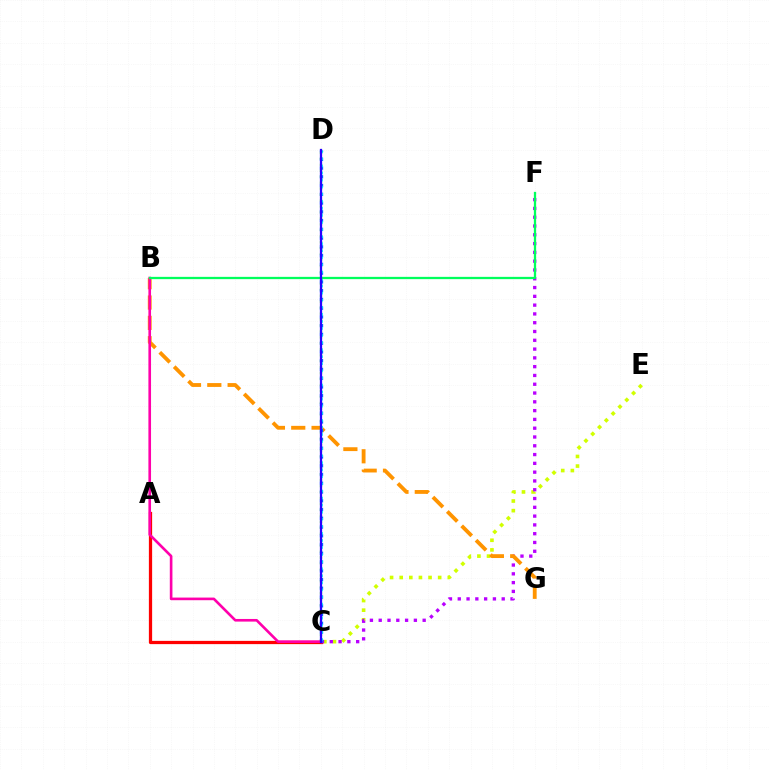{('C', 'E'): [{'color': '#d1ff00', 'line_style': 'dotted', 'thickness': 2.61}], ('A', 'C'): [{'color': '#ff0000', 'line_style': 'solid', 'thickness': 2.34}], ('C', 'F'): [{'color': '#b900ff', 'line_style': 'dotted', 'thickness': 2.39}], ('B', 'G'): [{'color': '#ff9400', 'line_style': 'dashed', 'thickness': 2.76}], ('C', 'D'): [{'color': '#3dff00', 'line_style': 'dotted', 'thickness': 1.62}, {'color': '#0074ff', 'line_style': 'dotted', 'thickness': 2.38}, {'color': '#00fff6', 'line_style': 'dotted', 'thickness': 1.92}, {'color': '#2500ff', 'line_style': 'solid', 'thickness': 1.63}], ('B', 'C'): [{'color': '#ff00ac', 'line_style': 'solid', 'thickness': 1.9}], ('B', 'F'): [{'color': '#00ff5c', 'line_style': 'solid', 'thickness': 1.64}]}